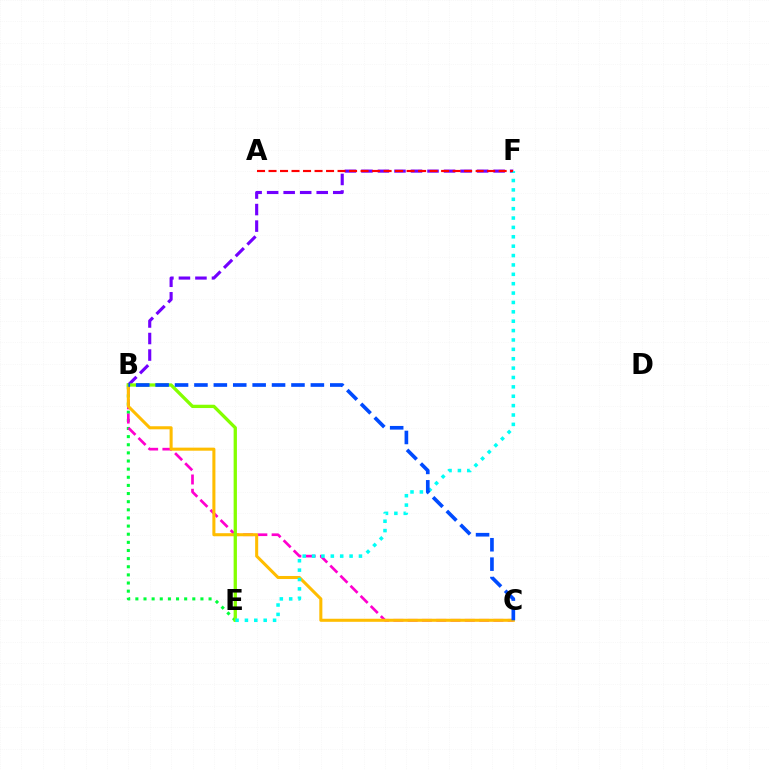{('B', 'E'): [{'color': '#00ff39', 'line_style': 'dotted', 'thickness': 2.21}, {'color': '#84ff00', 'line_style': 'solid', 'thickness': 2.38}], ('B', 'C'): [{'color': '#ff00cf', 'line_style': 'dashed', 'thickness': 1.94}, {'color': '#ffbd00', 'line_style': 'solid', 'thickness': 2.2}, {'color': '#004bff', 'line_style': 'dashed', 'thickness': 2.64}], ('B', 'F'): [{'color': '#7200ff', 'line_style': 'dashed', 'thickness': 2.24}], ('E', 'F'): [{'color': '#00fff6', 'line_style': 'dotted', 'thickness': 2.55}], ('A', 'F'): [{'color': '#ff0000', 'line_style': 'dashed', 'thickness': 1.56}]}